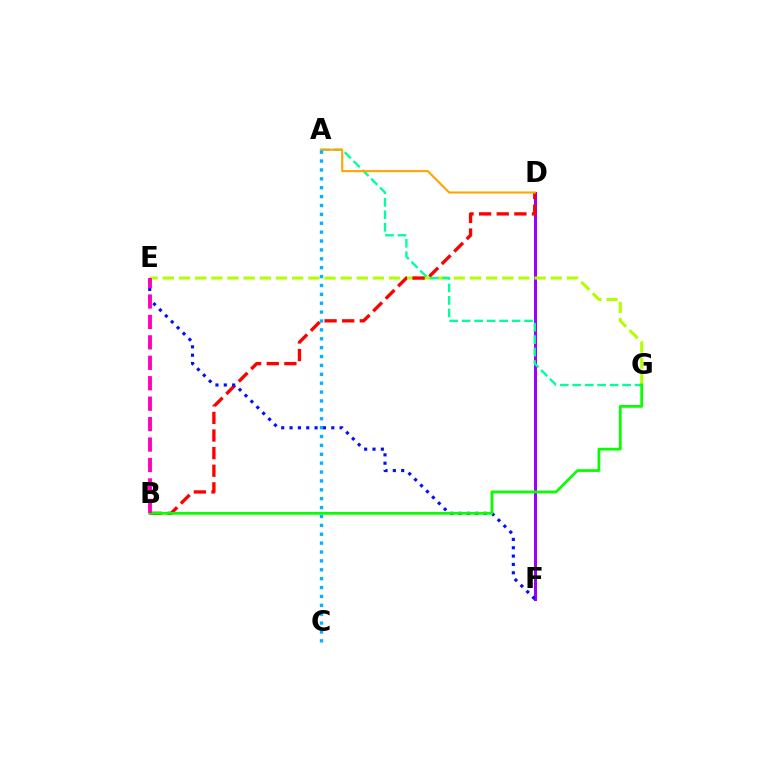{('D', 'F'): [{'color': '#9b00ff', 'line_style': 'solid', 'thickness': 2.17}], ('E', 'G'): [{'color': '#b3ff00', 'line_style': 'dashed', 'thickness': 2.2}], ('B', 'D'): [{'color': '#ff0000', 'line_style': 'dashed', 'thickness': 2.39}], ('A', 'G'): [{'color': '#00ff9d', 'line_style': 'dashed', 'thickness': 1.69}], ('E', 'F'): [{'color': '#0010ff', 'line_style': 'dotted', 'thickness': 2.27}], ('B', 'G'): [{'color': '#08ff00', 'line_style': 'solid', 'thickness': 1.98}], ('A', 'D'): [{'color': '#ffa500', 'line_style': 'solid', 'thickness': 1.51}], ('A', 'C'): [{'color': '#00b5ff', 'line_style': 'dotted', 'thickness': 2.41}], ('B', 'E'): [{'color': '#ff00bd', 'line_style': 'dashed', 'thickness': 2.78}]}